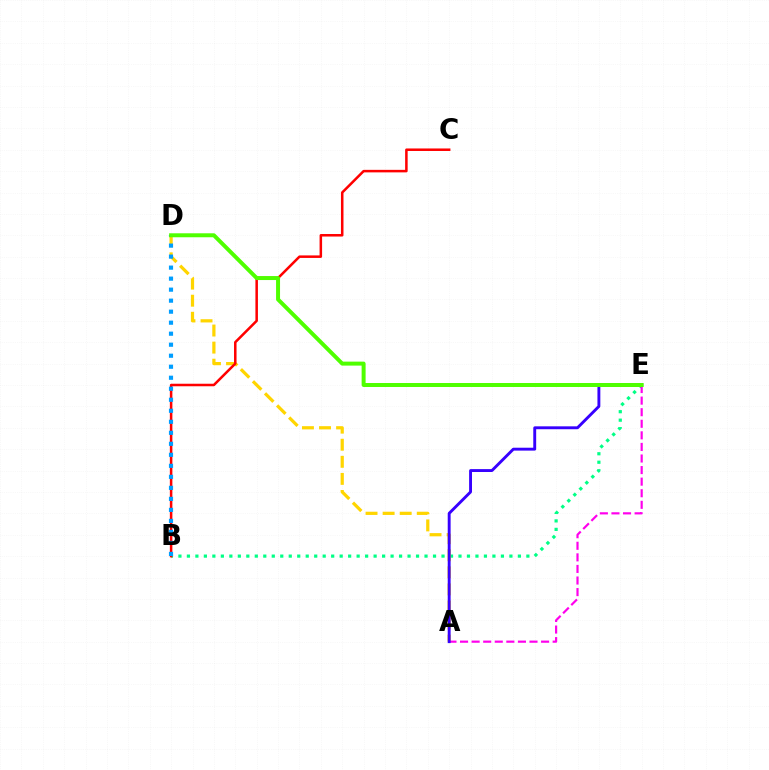{('B', 'E'): [{'color': '#00ff86', 'line_style': 'dotted', 'thickness': 2.31}], ('A', 'D'): [{'color': '#ffd500', 'line_style': 'dashed', 'thickness': 2.32}], ('A', 'E'): [{'color': '#ff00ed', 'line_style': 'dashed', 'thickness': 1.57}, {'color': '#3700ff', 'line_style': 'solid', 'thickness': 2.08}], ('B', 'C'): [{'color': '#ff0000', 'line_style': 'solid', 'thickness': 1.82}], ('B', 'D'): [{'color': '#009eff', 'line_style': 'dotted', 'thickness': 2.99}], ('D', 'E'): [{'color': '#4fff00', 'line_style': 'solid', 'thickness': 2.86}]}